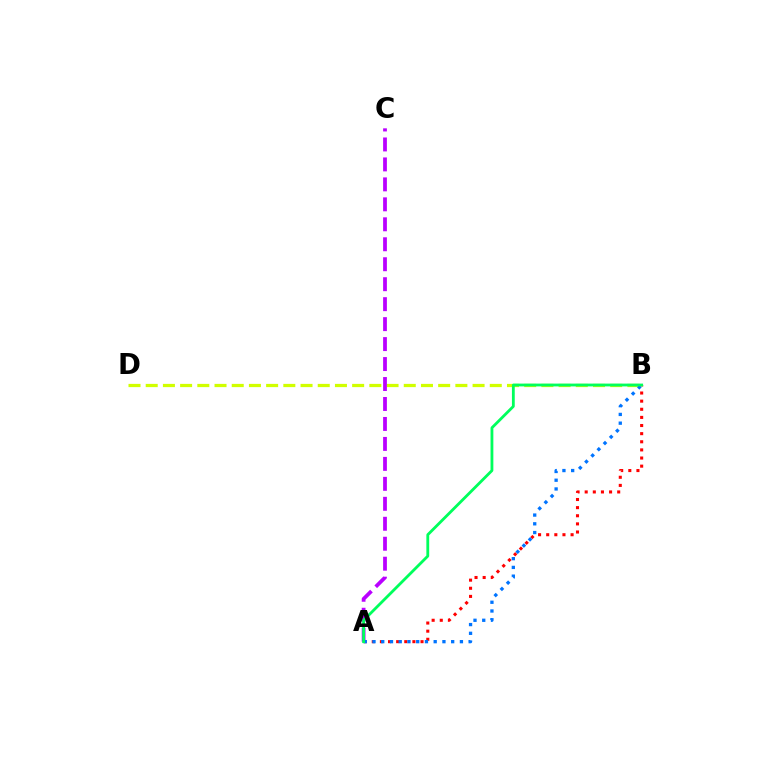{('A', 'B'): [{'color': '#ff0000', 'line_style': 'dotted', 'thickness': 2.21}, {'color': '#0074ff', 'line_style': 'dotted', 'thickness': 2.38}, {'color': '#00ff5c', 'line_style': 'solid', 'thickness': 2.02}], ('B', 'D'): [{'color': '#d1ff00', 'line_style': 'dashed', 'thickness': 2.34}], ('A', 'C'): [{'color': '#b900ff', 'line_style': 'dashed', 'thickness': 2.71}]}